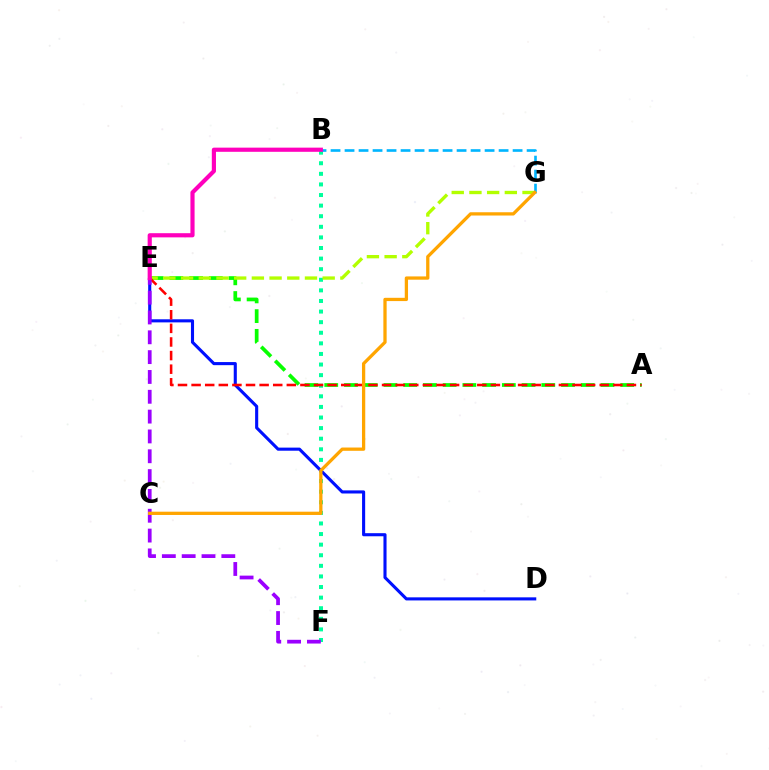{('B', 'F'): [{'color': '#00ff9d', 'line_style': 'dotted', 'thickness': 2.88}], ('A', 'E'): [{'color': '#08ff00', 'line_style': 'dashed', 'thickness': 2.68}, {'color': '#ff0000', 'line_style': 'dashed', 'thickness': 1.85}], ('E', 'G'): [{'color': '#b3ff00', 'line_style': 'dashed', 'thickness': 2.4}], ('B', 'G'): [{'color': '#00b5ff', 'line_style': 'dashed', 'thickness': 1.9}], ('D', 'E'): [{'color': '#0010ff', 'line_style': 'solid', 'thickness': 2.23}], ('E', 'F'): [{'color': '#9b00ff', 'line_style': 'dashed', 'thickness': 2.69}], ('B', 'E'): [{'color': '#ff00bd', 'line_style': 'solid', 'thickness': 3.0}], ('C', 'G'): [{'color': '#ffa500', 'line_style': 'solid', 'thickness': 2.36}]}